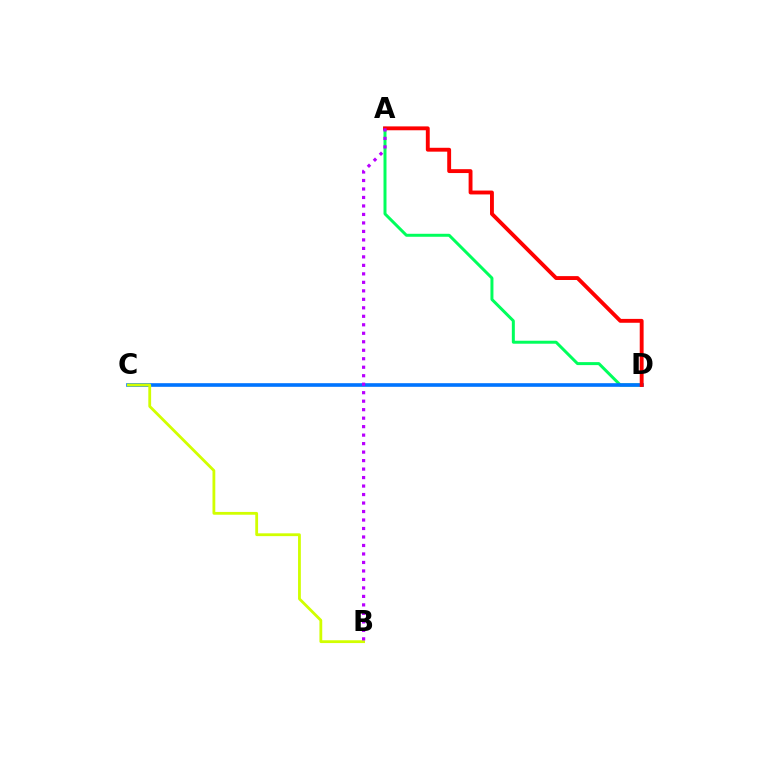{('A', 'D'): [{'color': '#00ff5c', 'line_style': 'solid', 'thickness': 2.15}, {'color': '#ff0000', 'line_style': 'solid', 'thickness': 2.79}], ('C', 'D'): [{'color': '#0074ff', 'line_style': 'solid', 'thickness': 2.61}], ('B', 'C'): [{'color': '#d1ff00', 'line_style': 'solid', 'thickness': 2.02}], ('A', 'B'): [{'color': '#b900ff', 'line_style': 'dotted', 'thickness': 2.31}]}